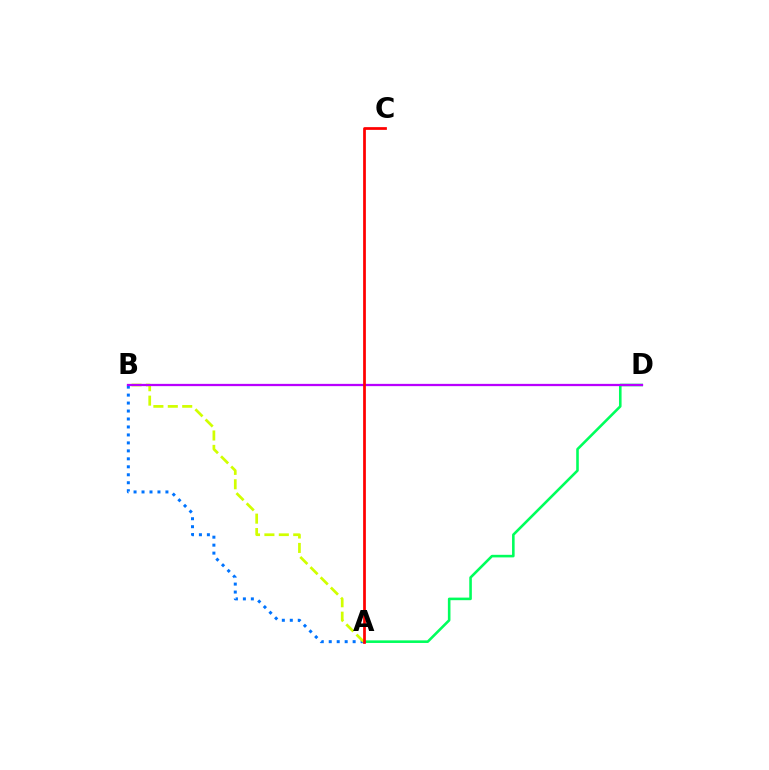{('A', 'D'): [{'color': '#00ff5c', 'line_style': 'solid', 'thickness': 1.86}], ('A', 'B'): [{'color': '#0074ff', 'line_style': 'dotted', 'thickness': 2.16}, {'color': '#d1ff00', 'line_style': 'dashed', 'thickness': 1.96}], ('B', 'D'): [{'color': '#b900ff', 'line_style': 'solid', 'thickness': 1.64}], ('A', 'C'): [{'color': '#ff0000', 'line_style': 'solid', 'thickness': 1.97}]}